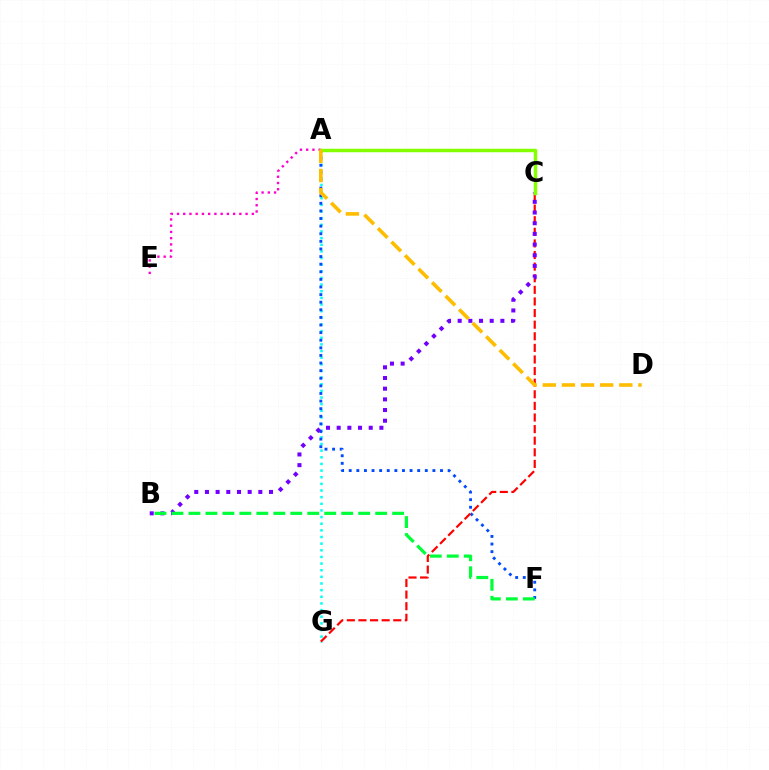{('A', 'G'): [{'color': '#00fff6', 'line_style': 'dotted', 'thickness': 1.8}], ('A', 'E'): [{'color': '#ff00cf', 'line_style': 'dotted', 'thickness': 1.69}], ('A', 'F'): [{'color': '#004bff', 'line_style': 'dotted', 'thickness': 2.07}], ('C', 'G'): [{'color': '#ff0000', 'line_style': 'dashed', 'thickness': 1.58}], ('B', 'C'): [{'color': '#7200ff', 'line_style': 'dotted', 'thickness': 2.9}], ('A', 'C'): [{'color': '#84ff00', 'line_style': 'solid', 'thickness': 2.5}], ('A', 'D'): [{'color': '#ffbd00', 'line_style': 'dashed', 'thickness': 2.6}], ('B', 'F'): [{'color': '#00ff39', 'line_style': 'dashed', 'thickness': 2.31}]}